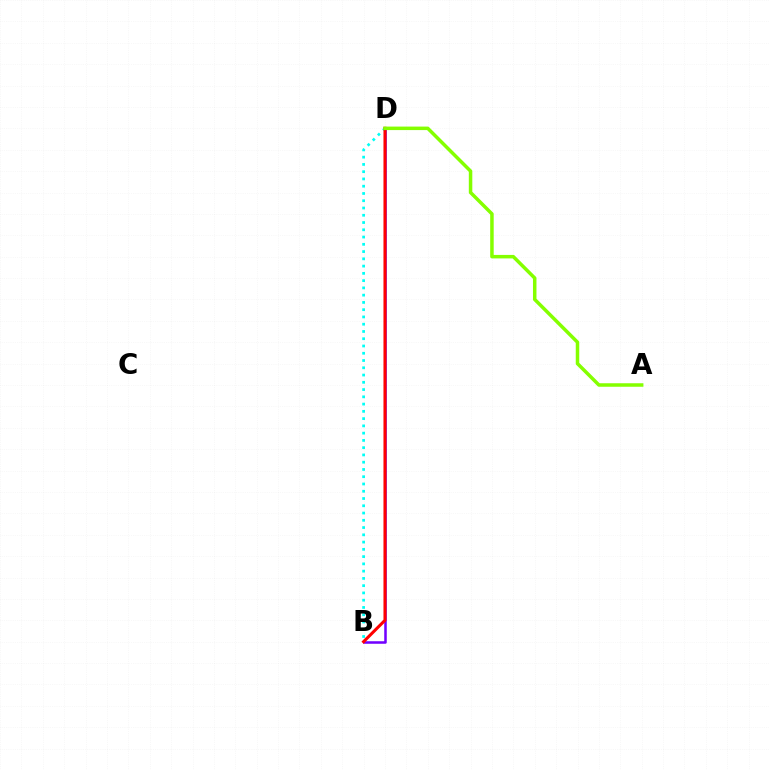{('B', 'D'): [{'color': '#7200ff', 'line_style': 'solid', 'thickness': 1.82}, {'color': '#00fff6', 'line_style': 'dotted', 'thickness': 1.97}, {'color': '#ff0000', 'line_style': 'solid', 'thickness': 2.2}], ('A', 'D'): [{'color': '#84ff00', 'line_style': 'solid', 'thickness': 2.52}]}